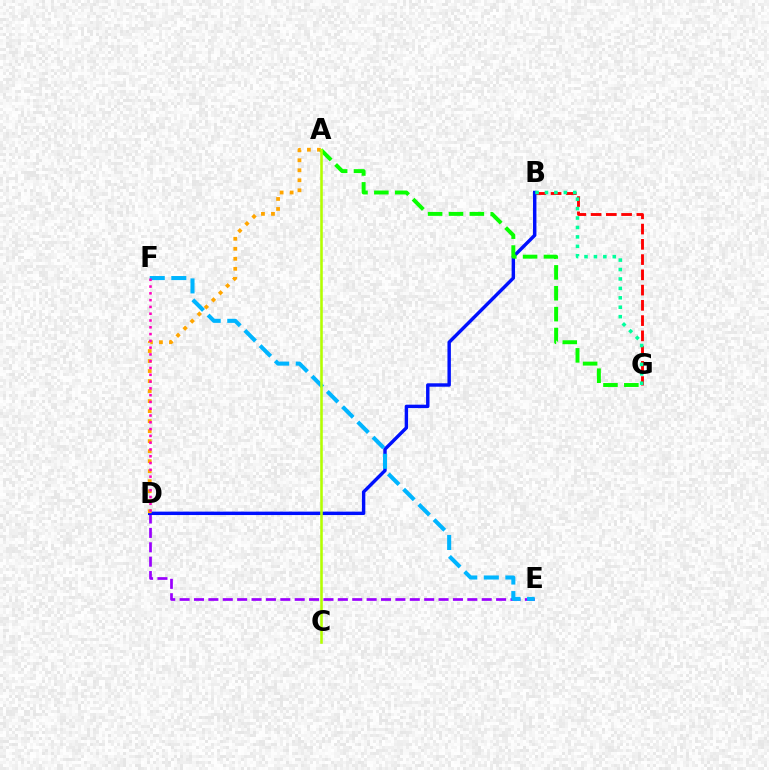{('D', 'E'): [{'color': '#9b00ff', 'line_style': 'dashed', 'thickness': 1.95}], ('B', 'G'): [{'color': '#ff0000', 'line_style': 'dashed', 'thickness': 2.07}, {'color': '#00ff9d', 'line_style': 'dotted', 'thickness': 2.56}], ('B', 'D'): [{'color': '#0010ff', 'line_style': 'solid', 'thickness': 2.46}], ('A', 'D'): [{'color': '#ffa500', 'line_style': 'dotted', 'thickness': 2.72}], ('A', 'G'): [{'color': '#08ff00', 'line_style': 'dashed', 'thickness': 2.84}], ('E', 'F'): [{'color': '#00b5ff', 'line_style': 'dashed', 'thickness': 2.93}], ('D', 'F'): [{'color': '#ff00bd', 'line_style': 'dotted', 'thickness': 1.84}], ('A', 'C'): [{'color': '#b3ff00', 'line_style': 'solid', 'thickness': 1.85}]}